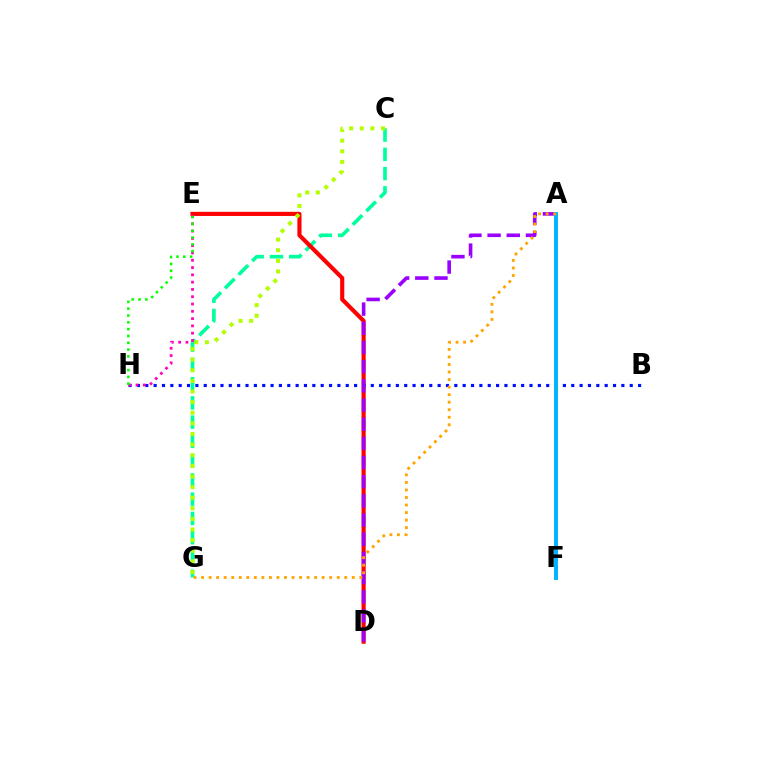{('C', 'G'): [{'color': '#00ff9d', 'line_style': 'dashed', 'thickness': 2.62}, {'color': '#b3ff00', 'line_style': 'dotted', 'thickness': 2.89}], ('D', 'E'): [{'color': '#ff0000', 'line_style': 'solid', 'thickness': 2.97}], ('B', 'H'): [{'color': '#0010ff', 'line_style': 'dotted', 'thickness': 2.27}], ('E', 'H'): [{'color': '#ff00bd', 'line_style': 'dotted', 'thickness': 1.98}, {'color': '#08ff00', 'line_style': 'dotted', 'thickness': 1.85}], ('A', 'D'): [{'color': '#9b00ff', 'line_style': 'dashed', 'thickness': 2.61}], ('A', 'F'): [{'color': '#00b5ff', 'line_style': 'solid', 'thickness': 2.84}], ('A', 'G'): [{'color': '#ffa500', 'line_style': 'dotted', 'thickness': 2.05}]}